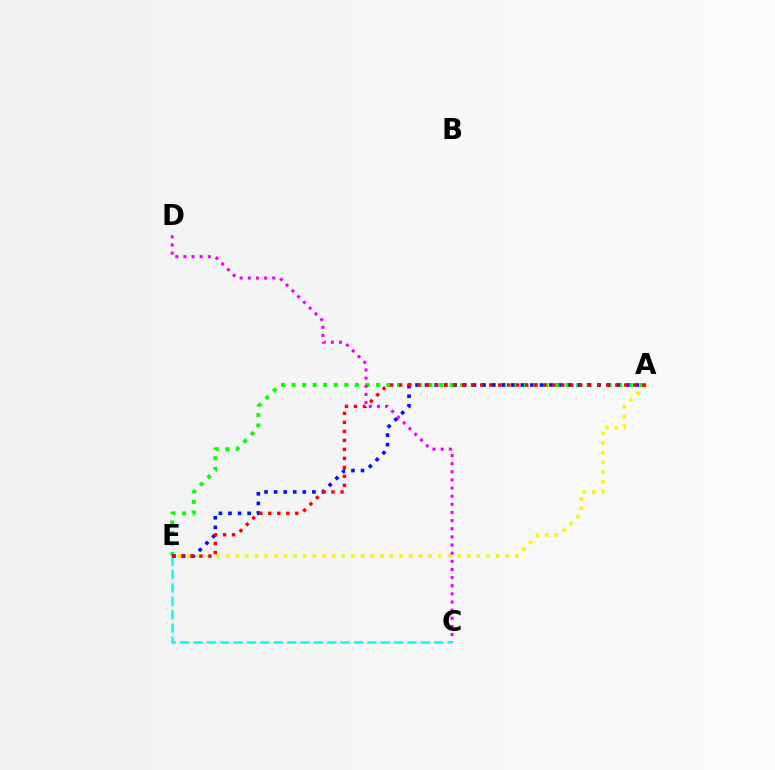{('C', 'E'): [{'color': '#00fff6', 'line_style': 'dashed', 'thickness': 1.82}], ('A', 'E'): [{'color': '#fcf500', 'line_style': 'dotted', 'thickness': 2.62}, {'color': '#08ff00', 'line_style': 'dotted', 'thickness': 2.86}, {'color': '#0010ff', 'line_style': 'dotted', 'thickness': 2.6}, {'color': '#ff0000', 'line_style': 'dotted', 'thickness': 2.45}], ('C', 'D'): [{'color': '#ee00ff', 'line_style': 'dotted', 'thickness': 2.21}]}